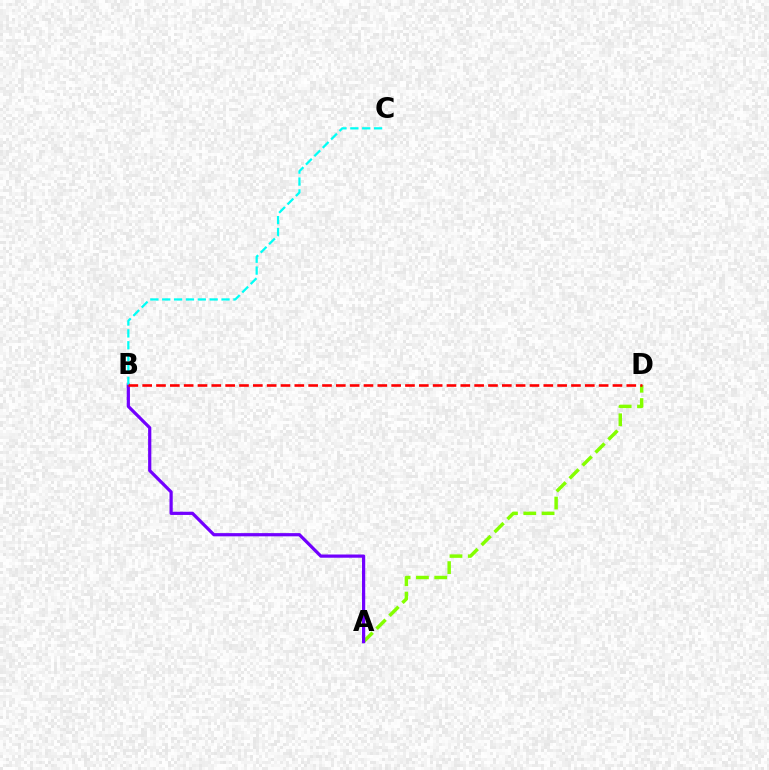{('A', 'D'): [{'color': '#84ff00', 'line_style': 'dashed', 'thickness': 2.49}], ('A', 'B'): [{'color': '#7200ff', 'line_style': 'solid', 'thickness': 2.31}], ('B', 'C'): [{'color': '#00fff6', 'line_style': 'dashed', 'thickness': 1.61}], ('B', 'D'): [{'color': '#ff0000', 'line_style': 'dashed', 'thickness': 1.88}]}